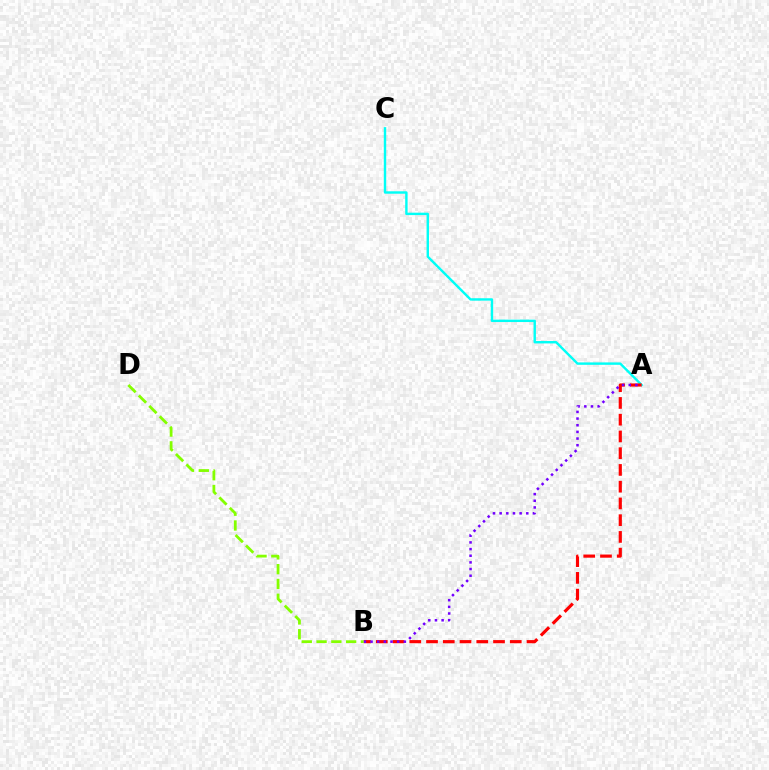{('A', 'C'): [{'color': '#00fff6', 'line_style': 'solid', 'thickness': 1.74}], ('A', 'B'): [{'color': '#ff0000', 'line_style': 'dashed', 'thickness': 2.28}, {'color': '#7200ff', 'line_style': 'dotted', 'thickness': 1.81}], ('B', 'D'): [{'color': '#84ff00', 'line_style': 'dashed', 'thickness': 2.01}]}